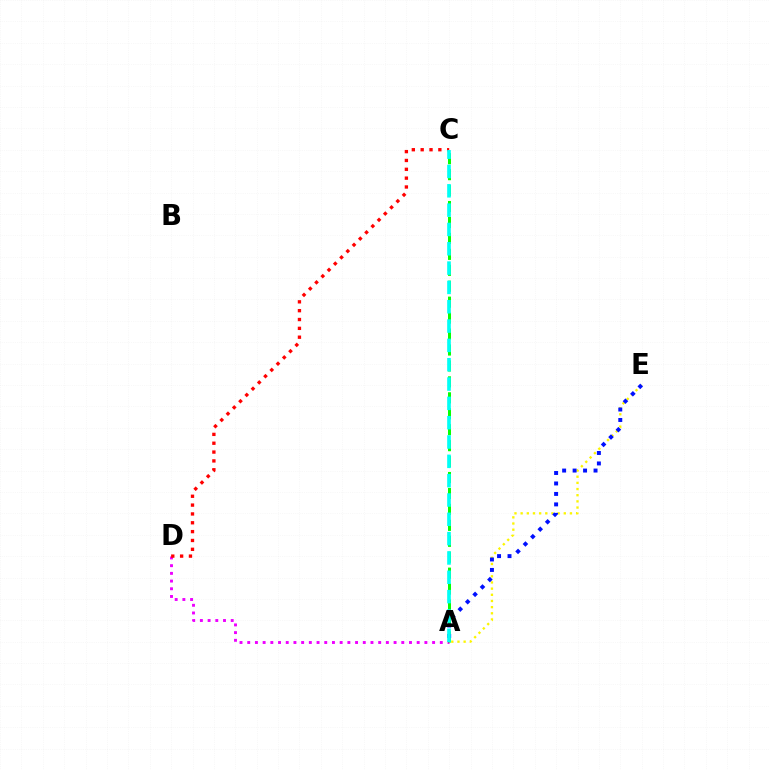{('A', 'D'): [{'color': '#ee00ff', 'line_style': 'dotted', 'thickness': 2.09}], ('A', 'E'): [{'color': '#fcf500', 'line_style': 'dotted', 'thickness': 1.67}, {'color': '#0010ff', 'line_style': 'dotted', 'thickness': 2.84}], ('A', 'C'): [{'color': '#08ff00', 'line_style': 'dashed', 'thickness': 2.17}, {'color': '#00fff6', 'line_style': 'dashed', 'thickness': 2.63}], ('C', 'D'): [{'color': '#ff0000', 'line_style': 'dotted', 'thickness': 2.4}]}